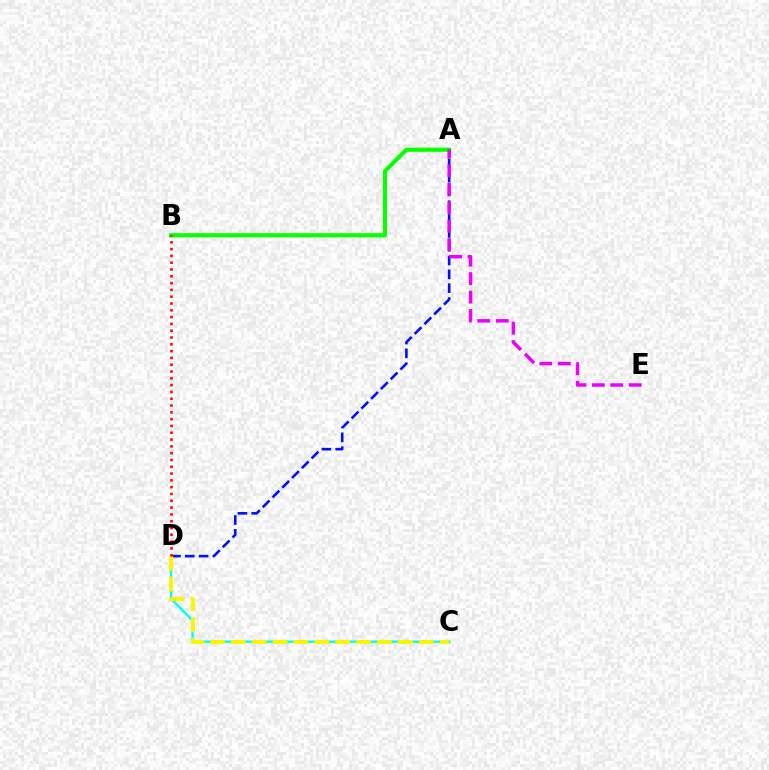{('C', 'D'): [{'color': '#00fff6', 'line_style': 'solid', 'thickness': 1.72}, {'color': '#fcf500', 'line_style': 'dashed', 'thickness': 2.84}], ('A', 'B'): [{'color': '#08ff00', 'line_style': 'solid', 'thickness': 2.98}], ('A', 'D'): [{'color': '#0010ff', 'line_style': 'dashed', 'thickness': 1.88}], ('A', 'E'): [{'color': '#ee00ff', 'line_style': 'dashed', 'thickness': 2.51}], ('B', 'D'): [{'color': '#ff0000', 'line_style': 'dotted', 'thickness': 1.85}]}